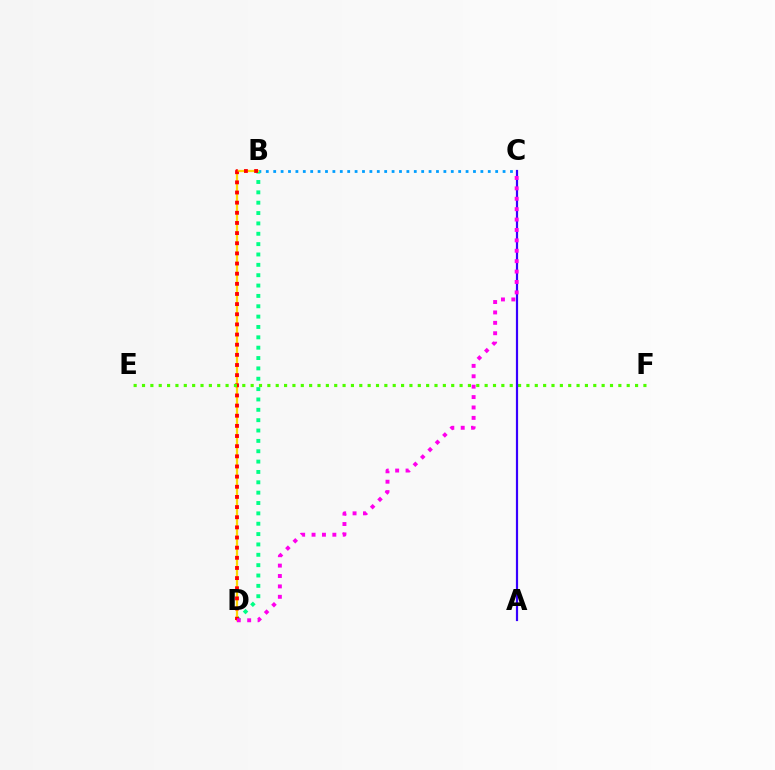{('B', 'C'): [{'color': '#009eff', 'line_style': 'dotted', 'thickness': 2.01}], ('B', 'D'): [{'color': '#00ff86', 'line_style': 'dotted', 'thickness': 2.81}, {'color': '#ffd500', 'line_style': 'solid', 'thickness': 1.63}, {'color': '#ff0000', 'line_style': 'dotted', 'thickness': 2.76}], ('E', 'F'): [{'color': '#4fff00', 'line_style': 'dotted', 'thickness': 2.27}], ('A', 'C'): [{'color': '#3700ff', 'line_style': 'solid', 'thickness': 1.58}], ('C', 'D'): [{'color': '#ff00ed', 'line_style': 'dotted', 'thickness': 2.83}]}